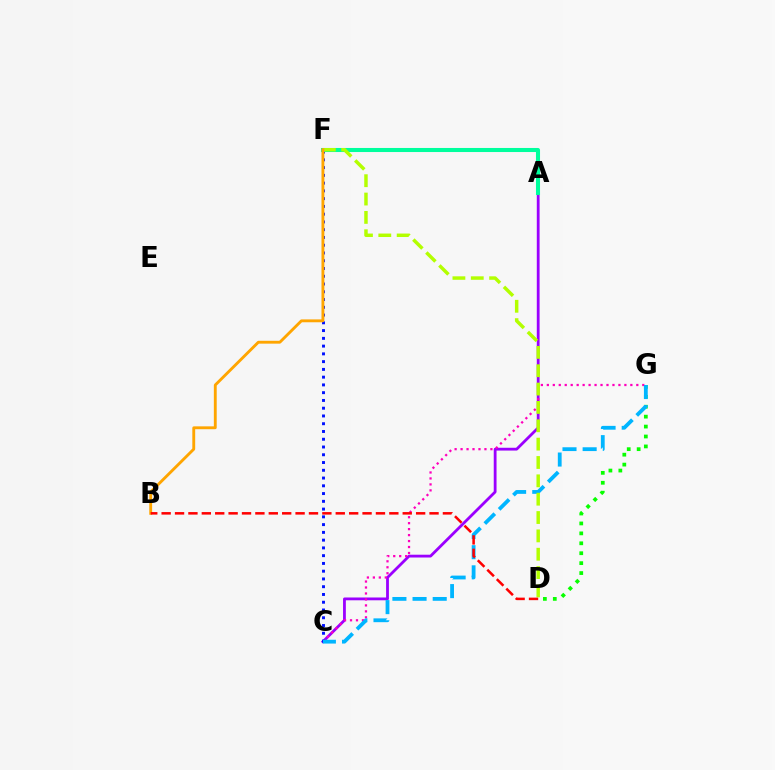{('A', 'C'): [{'color': '#9b00ff', 'line_style': 'solid', 'thickness': 2.02}], ('C', 'G'): [{'color': '#ff00bd', 'line_style': 'dotted', 'thickness': 1.62}, {'color': '#00b5ff', 'line_style': 'dashed', 'thickness': 2.74}], ('C', 'F'): [{'color': '#0010ff', 'line_style': 'dotted', 'thickness': 2.11}], ('A', 'F'): [{'color': '#00ff9d', 'line_style': 'solid', 'thickness': 2.93}], ('D', 'G'): [{'color': '#08ff00', 'line_style': 'dotted', 'thickness': 2.7}], ('D', 'F'): [{'color': '#b3ff00', 'line_style': 'dashed', 'thickness': 2.49}], ('B', 'F'): [{'color': '#ffa500', 'line_style': 'solid', 'thickness': 2.06}], ('B', 'D'): [{'color': '#ff0000', 'line_style': 'dashed', 'thickness': 1.82}]}